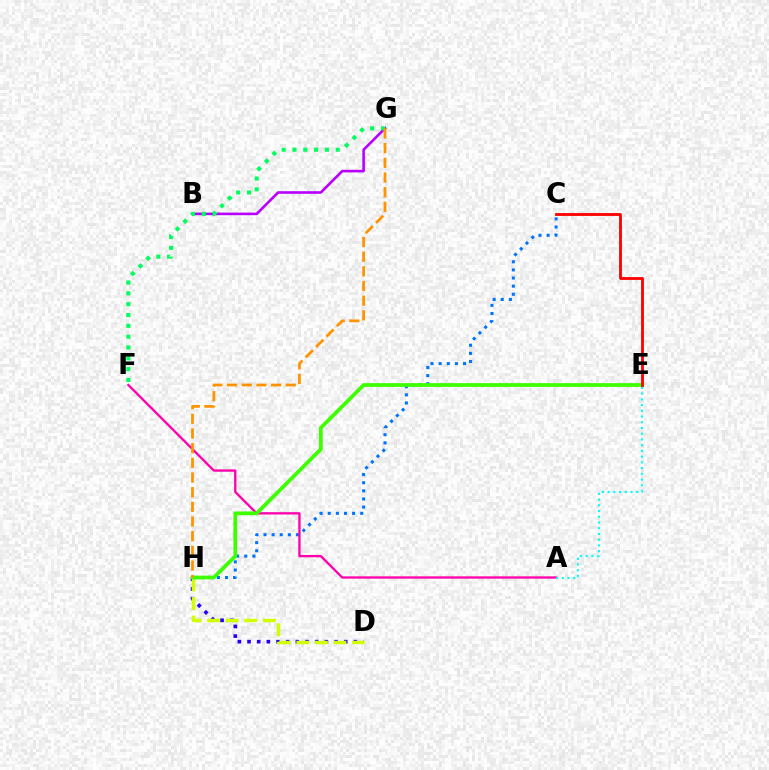{('B', 'G'): [{'color': '#b900ff', 'line_style': 'solid', 'thickness': 1.88}], ('F', 'G'): [{'color': '#00ff5c', 'line_style': 'dotted', 'thickness': 2.94}], ('D', 'H'): [{'color': '#2500ff', 'line_style': 'dotted', 'thickness': 2.63}, {'color': '#d1ff00', 'line_style': 'dashed', 'thickness': 2.52}], ('C', 'H'): [{'color': '#0074ff', 'line_style': 'dotted', 'thickness': 2.21}], ('A', 'F'): [{'color': '#ff00ac', 'line_style': 'solid', 'thickness': 1.67}], ('E', 'H'): [{'color': '#3dff00', 'line_style': 'solid', 'thickness': 2.7}], ('A', 'E'): [{'color': '#00fff6', 'line_style': 'dotted', 'thickness': 1.56}], ('C', 'E'): [{'color': '#ff0000', 'line_style': 'solid', 'thickness': 2.03}], ('G', 'H'): [{'color': '#ff9400', 'line_style': 'dashed', 'thickness': 1.99}]}